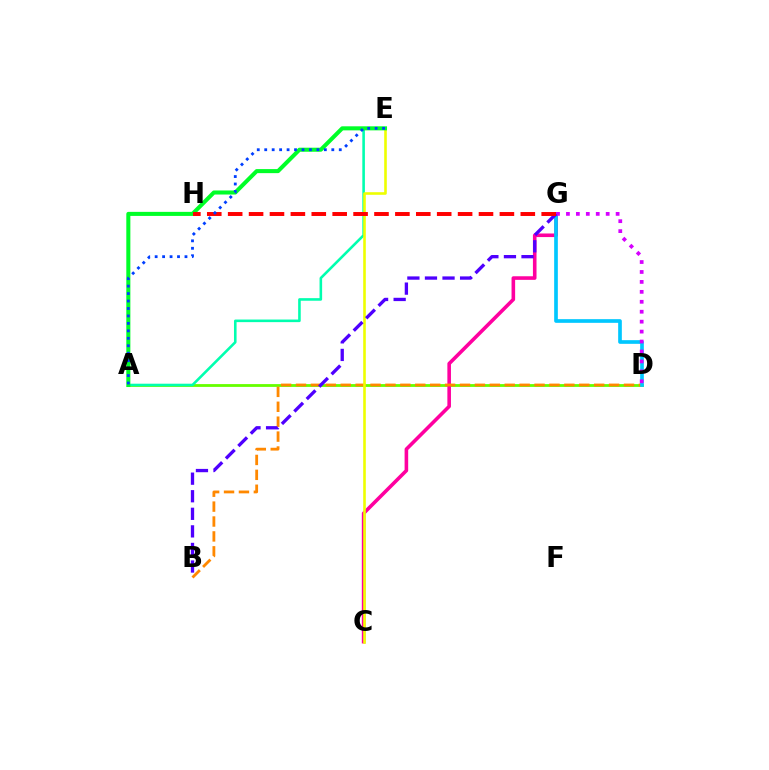{('A', 'D'): [{'color': '#66ff00', 'line_style': 'solid', 'thickness': 2.02}], ('C', 'G'): [{'color': '#ff00a0', 'line_style': 'solid', 'thickness': 2.58}], ('A', 'E'): [{'color': '#00ffaf', 'line_style': 'solid', 'thickness': 1.86}, {'color': '#00ff27', 'line_style': 'solid', 'thickness': 2.92}, {'color': '#003fff', 'line_style': 'dotted', 'thickness': 2.03}], ('B', 'D'): [{'color': '#ff8800', 'line_style': 'dashed', 'thickness': 2.03}], ('D', 'G'): [{'color': '#00c7ff', 'line_style': 'solid', 'thickness': 2.64}, {'color': '#d600ff', 'line_style': 'dotted', 'thickness': 2.7}], ('C', 'E'): [{'color': '#eeff00', 'line_style': 'solid', 'thickness': 1.87}], ('B', 'G'): [{'color': '#4f00ff', 'line_style': 'dashed', 'thickness': 2.39}], ('G', 'H'): [{'color': '#ff0000', 'line_style': 'dashed', 'thickness': 2.84}]}